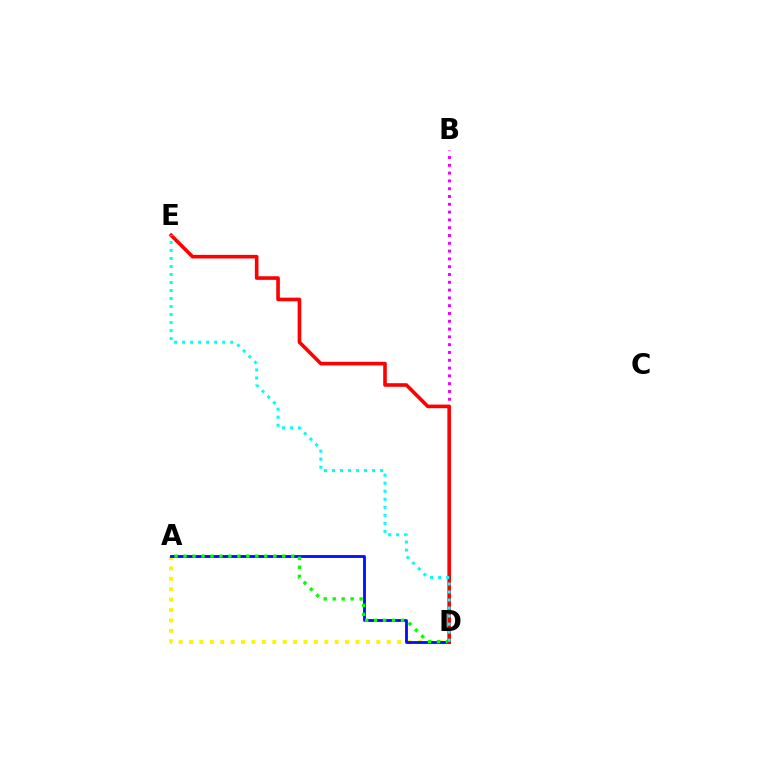{('B', 'D'): [{'color': '#ee00ff', 'line_style': 'dotted', 'thickness': 2.12}], ('A', 'D'): [{'color': '#fcf500', 'line_style': 'dotted', 'thickness': 2.83}, {'color': '#0010ff', 'line_style': 'solid', 'thickness': 2.04}, {'color': '#08ff00', 'line_style': 'dotted', 'thickness': 2.44}], ('D', 'E'): [{'color': '#ff0000', 'line_style': 'solid', 'thickness': 2.6}, {'color': '#00fff6', 'line_style': 'dotted', 'thickness': 2.18}]}